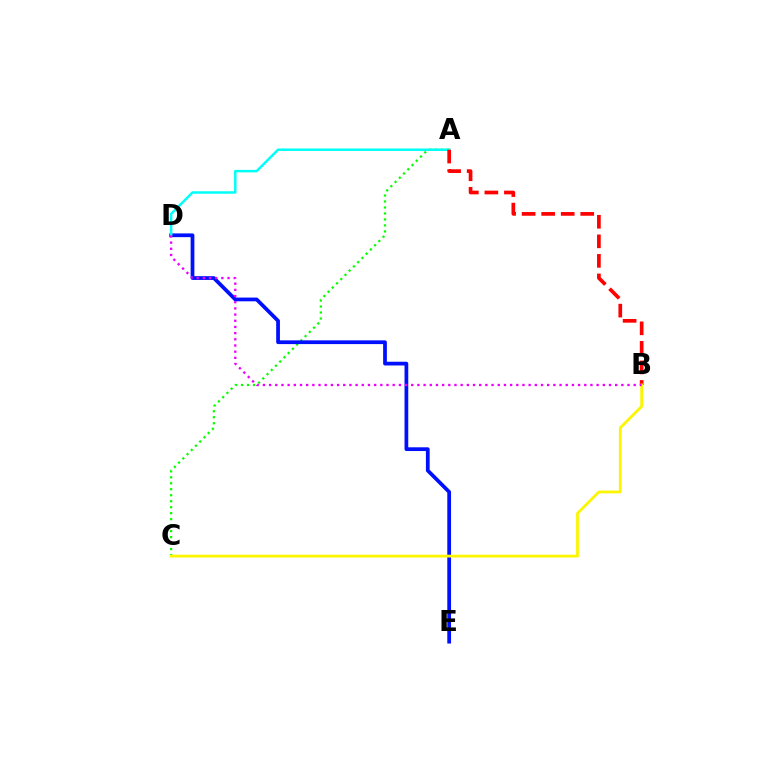{('A', 'C'): [{'color': '#08ff00', 'line_style': 'dotted', 'thickness': 1.63}], ('D', 'E'): [{'color': '#0010ff', 'line_style': 'solid', 'thickness': 2.7}], ('A', 'D'): [{'color': '#00fff6', 'line_style': 'solid', 'thickness': 1.79}], ('A', 'B'): [{'color': '#ff0000', 'line_style': 'dashed', 'thickness': 2.65}], ('B', 'C'): [{'color': '#fcf500', 'line_style': 'solid', 'thickness': 2.01}], ('B', 'D'): [{'color': '#ee00ff', 'line_style': 'dotted', 'thickness': 1.68}]}